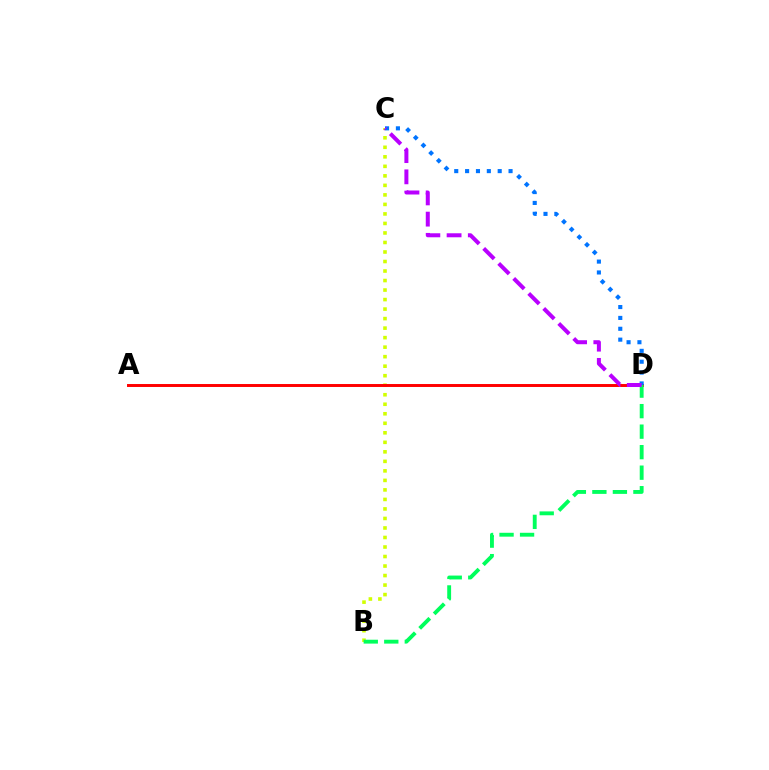{('B', 'C'): [{'color': '#d1ff00', 'line_style': 'dotted', 'thickness': 2.59}], ('A', 'D'): [{'color': '#ff0000', 'line_style': 'solid', 'thickness': 2.12}], ('B', 'D'): [{'color': '#00ff5c', 'line_style': 'dashed', 'thickness': 2.79}], ('C', 'D'): [{'color': '#0074ff', 'line_style': 'dotted', 'thickness': 2.95}, {'color': '#b900ff', 'line_style': 'dashed', 'thickness': 2.88}]}